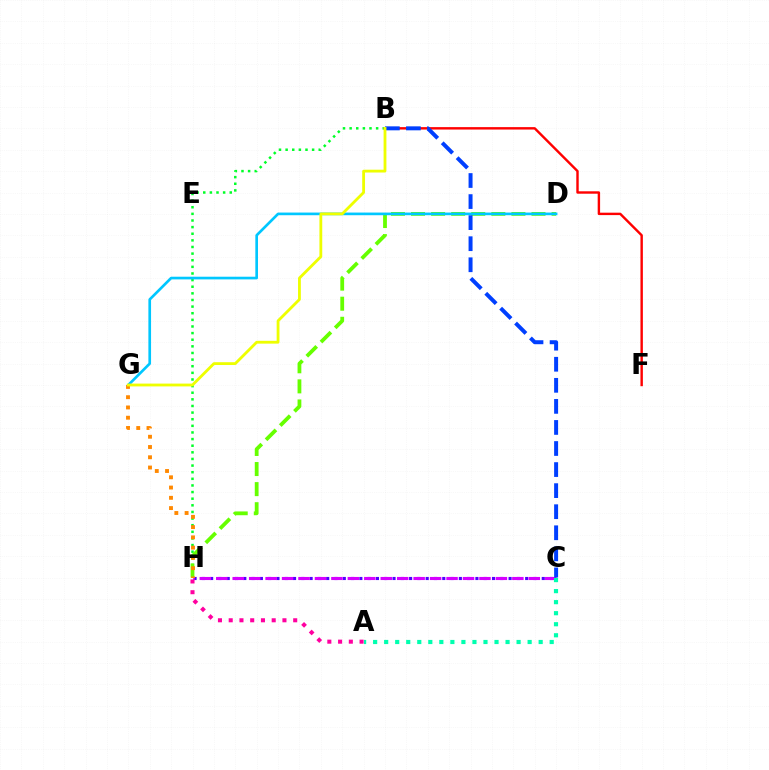{('B', 'H'): [{'color': '#00ff27', 'line_style': 'dotted', 'thickness': 1.8}], ('D', 'H'): [{'color': '#66ff00', 'line_style': 'dashed', 'thickness': 2.73}], ('D', 'G'): [{'color': '#00c7ff', 'line_style': 'solid', 'thickness': 1.92}], ('B', 'F'): [{'color': '#ff0000', 'line_style': 'solid', 'thickness': 1.74}], ('C', 'H'): [{'color': '#4f00ff', 'line_style': 'dotted', 'thickness': 2.25}, {'color': '#d600ff', 'line_style': 'dashed', 'thickness': 2.23}], ('A', 'C'): [{'color': '#00ffaf', 'line_style': 'dotted', 'thickness': 3.0}], ('B', 'C'): [{'color': '#003fff', 'line_style': 'dashed', 'thickness': 2.86}], ('G', 'H'): [{'color': '#ff8800', 'line_style': 'dotted', 'thickness': 2.79}], ('B', 'G'): [{'color': '#eeff00', 'line_style': 'solid', 'thickness': 2.03}], ('A', 'H'): [{'color': '#ff00a0', 'line_style': 'dotted', 'thickness': 2.92}]}